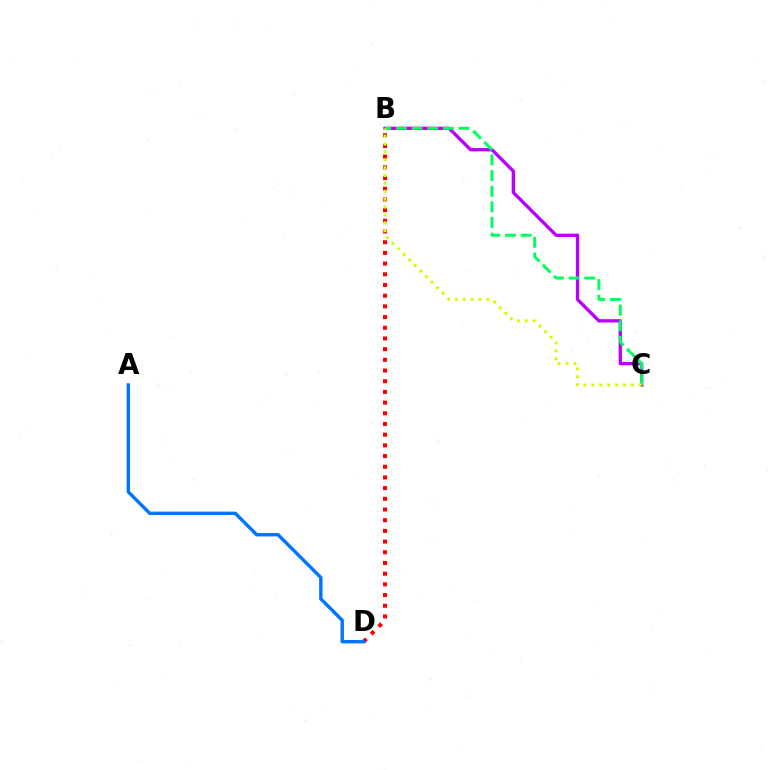{('B', 'D'): [{'color': '#ff0000', 'line_style': 'dotted', 'thickness': 2.91}], ('B', 'C'): [{'color': '#b900ff', 'line_style': 'solid', 'thickness': 2.39}, {'color': '#00ff5c', 'line_style': 'dashed', 'thickness': 2.13}, {'color': '#d1ff00', 'line_style': 'dotted', 'thickness': 2.14}], ('A', 'D'): [{'color': '#0074ff', 'line_style': 'solid', 'thickness': 2.45}]}